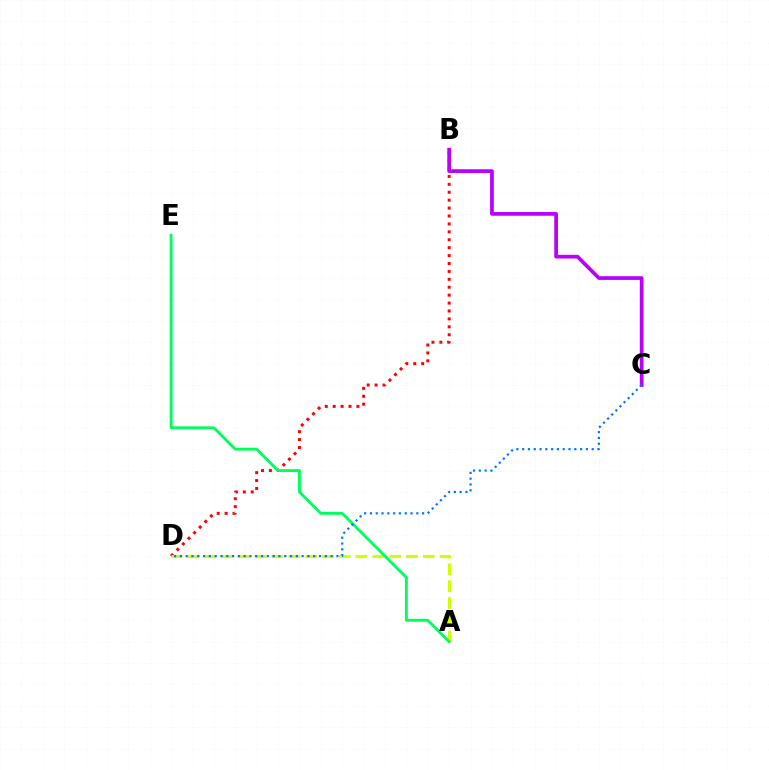{('B', 'D'): [{'color': '#ff0000', 'line_style': 'dotted', 'thickness': 2.15}], ('A', 'D'): [{'color': '#d1ff00', 'line_style': 'dashed', 'thickness': 2.28}], ('B', 'C'): [{'color': '#b900ff', 'line_style': 'solid', 'thickness': 2.68}], ('A', 'E'): [{'color': '#00ff5c', 'line_style': 'solid', 'thickness': 2.07}], ('C', 'D'): [{'color': '#0074ff', 'line_style': 'dotted', 'thickness': 1.58}]}